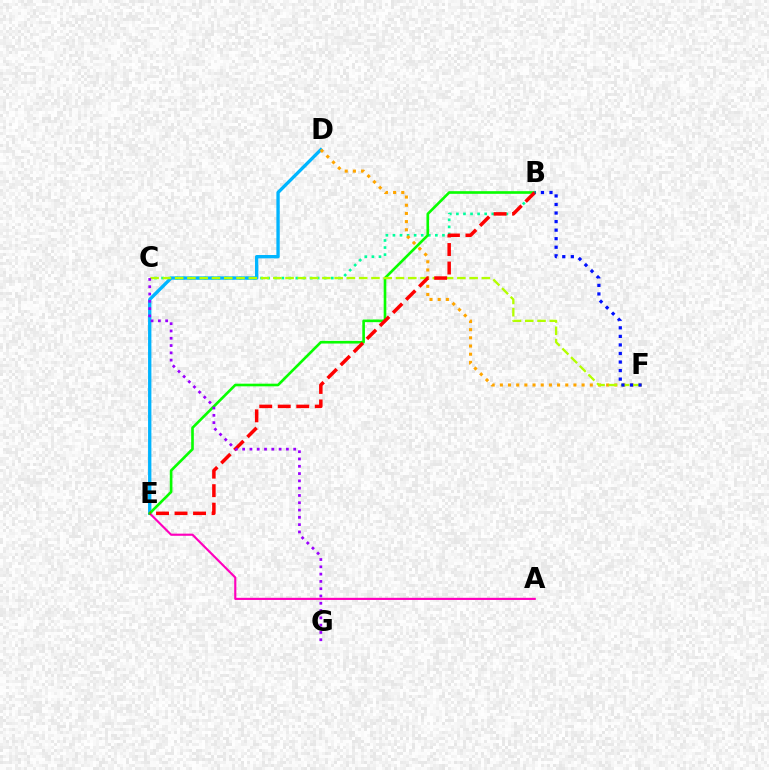{('B', 'C'): [{'color': '#00ff9d', 'line_style': 'dotted', 'thickness': 1.92}], ('D', 'E'): [{'color': '#00b5ff', 'line_style': 'solid', 'thickness': 2.4}], ('A', 'E'): [{'color': '#ff00bd', 'line_style': 'solid', 'thickness': 1.54}], ('D', 'F'): [{'color': '#ffa500', 'line_style': 'dotted', 'thickness': 2.22}], ('B', 'E'): [{'color': '#08ff00', 'line_style': 'solid', 'thickness': 1.9}, {'color': '#ff0000', 'line_style': 'dashed', 'thickness': 2.51}], ('C', 'F'): [{'color': '#b3ff00', 'line_style': 'dashed', 'thickness': 1.67}], ('C', 'G'): [{'color': '#9b00ff', 'line_style': 'dotted', 'thickness': 1.98}], ('B', 'F'): [{'color': '#0010ff', 'line_style': 'dotted', 'thickness': 2.32}]}